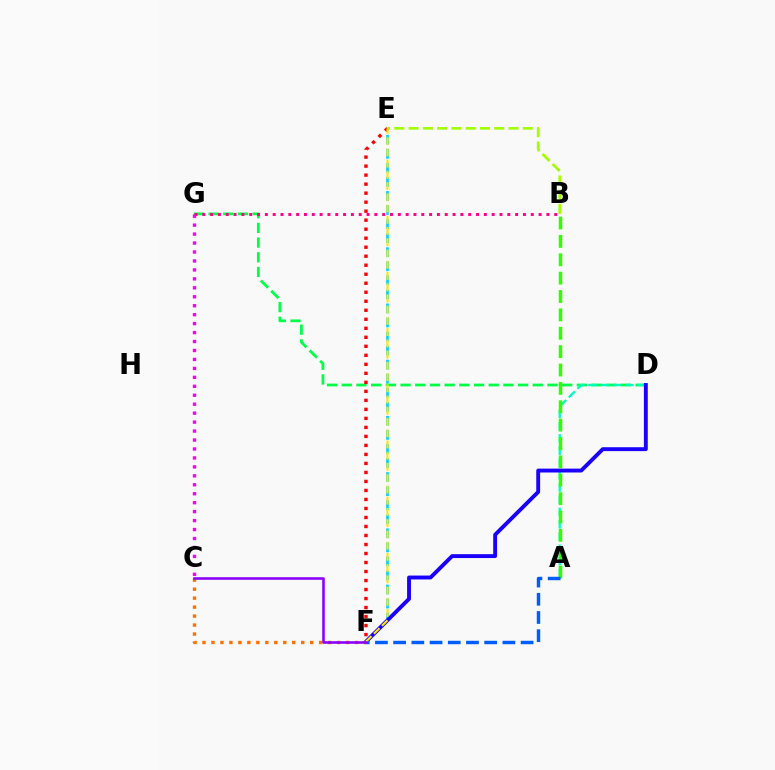{('E', 'F'): [{'color': '#00d3ff', 'line_style': 'dashed', 'thickness': 1.91}, {'color': '#ff0000', 'line_style': 'dotted', 'thickness': 2.45}, {'color': '#ffe600', 'line_style': 'dashed', 'thickness': 1.53}], ('D', 'G'): [{'color': '#00ff45', 'line_style': 'dashed', 'thickness': 2.0}], ('A', 'D'): [{'color': '#00ffbb', 'line_style': 'dashed', 'thickness': 1.67}], ('C', 'G'): [{'color': '#fa00f9', 'line_style': 'dotted', 'thickness': 2.43}], ('A', 'B'): [{'color': '#31ff00', 'line_style': 'dashed', 'thickness': 2.5}], ('D', 'F'): [{'color': '#1900ff', 'line_style': 'solid', 'thickness': 2.8}], ('C', 'F'): [{'color': '#ff7000', 'line_style': 'dotted', 'thickness': 2.44}, {'color': '#8a00ff', 'line_style': 'solid', 'thickness': 1.86}], ('B', 'G'): [{'color': '#ff0088', 'line_style': 'dotted', 'thickness': 2.12}], ('A', 'F'): [{'color': '#005dff', 'line_style': 'dashed', 'thickness': 2.47}], ('B', 'E'): [{'color': '#a2ff00', 'line_style': 'dashed', 'thickness': 1.94}]}